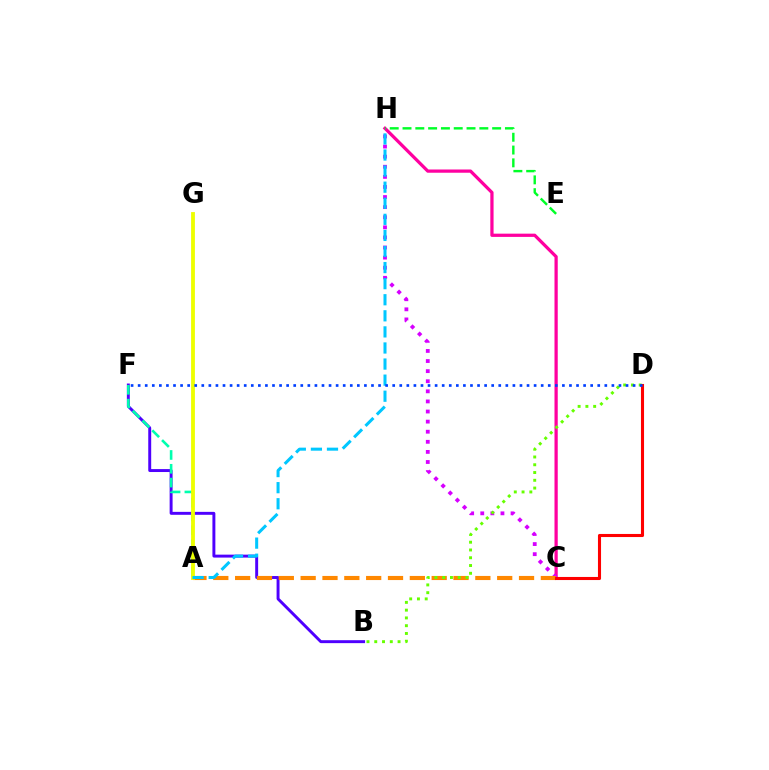{('B', 'F'): [{'color': '#4f00ff', 'line_style': 'solid', 'thickness': 2.12}], ('C', 'H'): [{'color': '#ff00a0', 'line_style': 'solid', 'thickness': 2.34}, {'color': '#d600ff', 'line_style': 'dotted', 'thickness': 2.74}], ('A', 'F'): [{'color': '#00ffaf', 'line_style': 'dashed', 'thickness': 1.88}], ('A', 'C'): [{'color': '#ff8800', 'line_style': 'dashed', 'thickness': 2.97}], ('A', 'G'): [{'color': '#eeff00', 'line_style': 'solid', 'thickness': 2.75}], ('B', 'D'): [{'color': '#66ff00', 'line_style': 'dotted', 'thickness': 2.11}], ('E', 'H'): [{'color': '#00ff27', 'line_style': 'dashed', 'thickness': 1.74}], ('A', 'H'): [{'color': '#00c7ff', 'line_style': 'dashed', 'thickness': 2.18}], ('C', 'D'): [{'color': '#ff0000', 'line_style': 'solid', 'thickness': 2.22}], ('D', 'F'): [{'color': '#003fff', 'line_style': 'dotted', 'thickness': 1.92}]}